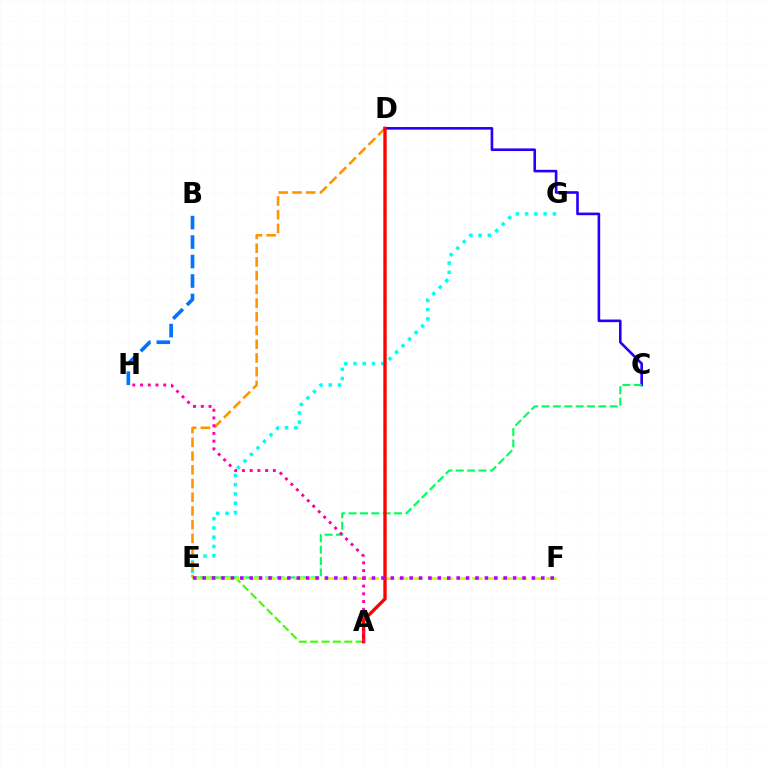{('E', 'G'): [{'color': '#00fff6', 'line_style': 'dotted', 'thickness': 2.51}], ('C', 'D'): [{'color': '#2500ff', 'line_style': 'solid', 'thickness': 1.89}], ('A', 'E'): [{'color': '#3dff00', 'line_style': 'dashed', 'thickness': 1.54}], ('B', 'H'): [{'color': '#0074ff', 'line_style': 'dashed', 'thickness': 2.65}], ('C', 'E'): [{'color': '#00ff5c', 'line_style': 'dashed', 'thickness': 1.54}], ('D', 'E'): [{'color': '#ff9400', 'line_style': 'dashed', 'thickness': 1.86}], ('E', 'F'): [{'color': '#d1ff00', 'line_style': 'dashed', 'thickness': 2.01}, {'color': '#b900ff', 'line_style': 'dotted', 'thickness': 2.56}], ('A', 'D'): [{'color': '#ff0000', 'line_style': 'solid', 'thickness': 2.42}], ('A', 'H'): [{'color': '#ff00ac', 'line_style': 'dotted', 'thickness': 2.1}]}